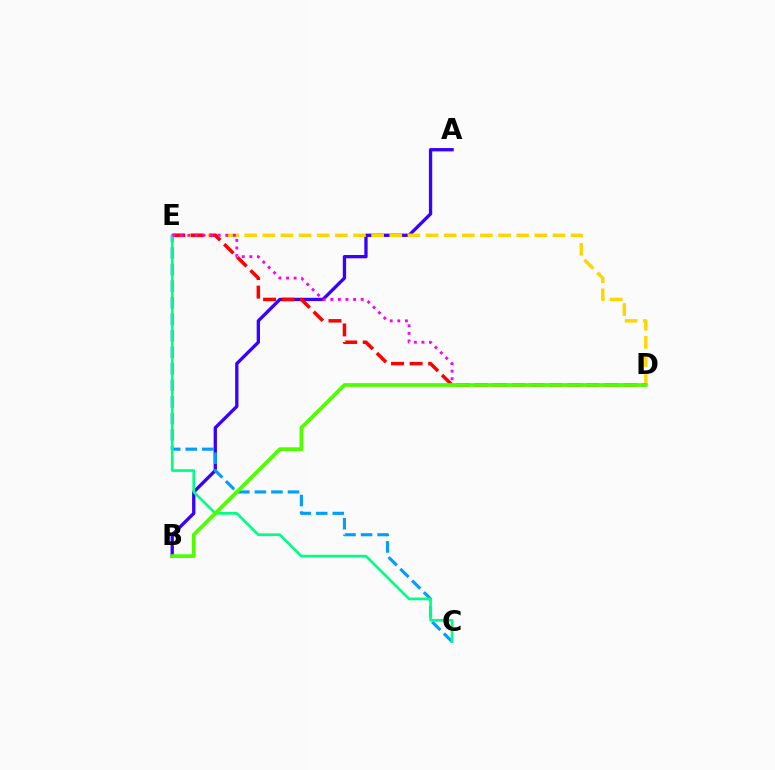{('A', 'B'): [{'color': '#3700ff', 'line_style': 'solid', 'thickness': 2.38}], ('C', 'E'): [{'color': '#009eff', 'line_style': 'dashed', 'thickness': 2.25}, {'color': '#00ff86', 'line_style': 'solid', 'thickness': 1.94}], ('D', 'E'): [{'color': '#ffd500', 'line_style': 'dashed', 'thickness': 2.46}, {'color': '#ff0000', 'line_style': 'dashed', 'thickness': 2.52}, {'color': '#ff00ed', 'line_style': 'dotted', 'thickness': 2.06}], ('B', 'D'): [{'color': '#4fff00', 'line_style': 'solid', 'thickness': 2.66}]}